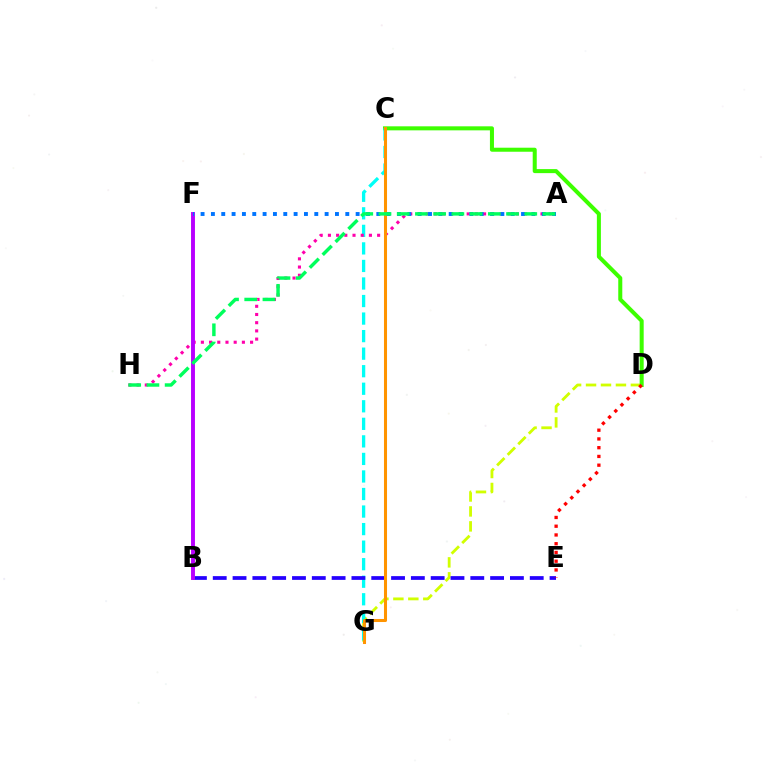{('D', 'G'): [{'color': '#d1ff00', 'line_style': 'dashed', 'thickness': 2.03}], ('C', 'D'): [{'color': '#3dff00', 'line_style': 'solid', 'thickness': 2.9}], ('C', 'G'): [{'color': '#00fff6', 'line_style': 'dashed', 'thickness': 2.38}, {'color': '#ff9400', 'line_style': 'solid', 'thickness': 2.19}], ('B', 'E'): [{'color': '#2500ff', 'line_style': 'dashed', 'thickness': 2.69}], ('D', 'E'): [{'color': '#ff0000', 'line_style': 'dotted', 'thickness': 2.38}], ('A', 'H'): [{'color': '#ff00ac', 'line_style': 'dotted', 'thickness': 2.23}, {'color': '#00ff5c', 'line_style': 'dashed', 'thickness': 2.48}], ('B', 'F'): [{'color': '#b900ff', 'line_style': 'solid', 'thickness': 2.82}], ('A', 'F'): [{'color': '#0074ff', 'line_style': 'dotted', 'thickness': 2.81}]}